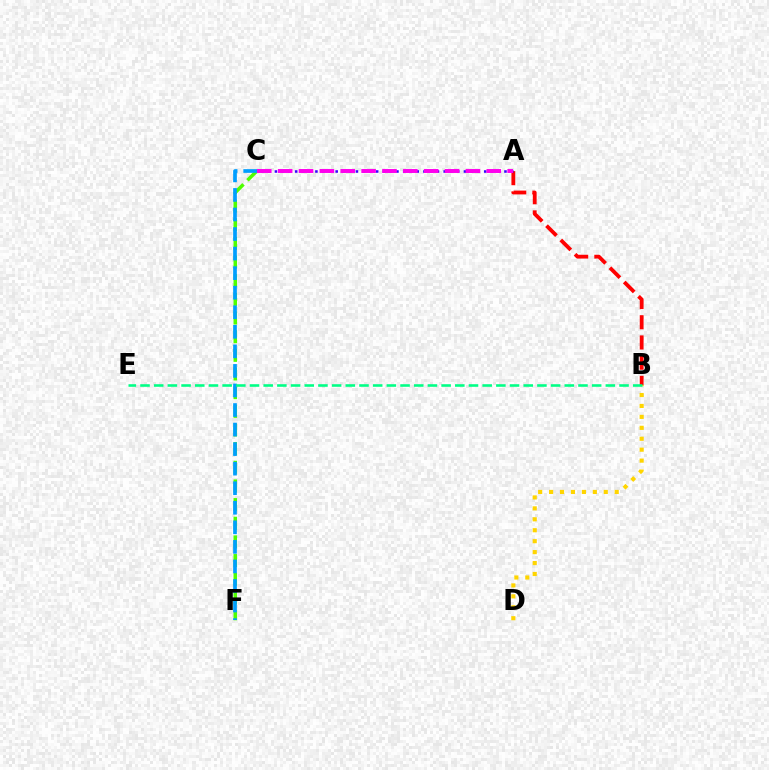{('A', 'B'): [{'color': '#ff0000', 'line_style': 'dashed', 'thickness': 2.75}], ('B', 'D'): [{'color': '#ffd500', 'line_style': 'dotted', 'thickness': 2.97}], ('A', 'C'): [{'color': '#3700ff', 'line_style': 'dotted', 'thickness': 1.83}, {'color': '#ff00ed', 'line_style': 'dashed', 'thickness': 2.83}], ('C', 'F'): [{'color': '#4fff00', 'line_style': 'dashed', 'thickness': 2.53}, {'color': '#009eff', 'line_style': 'dashed', 'thickness': 2.66}], ('B', 'E'): [{'color': '#00ff86', 'line_style': 'dashed', 'thickness': 1.86}]}